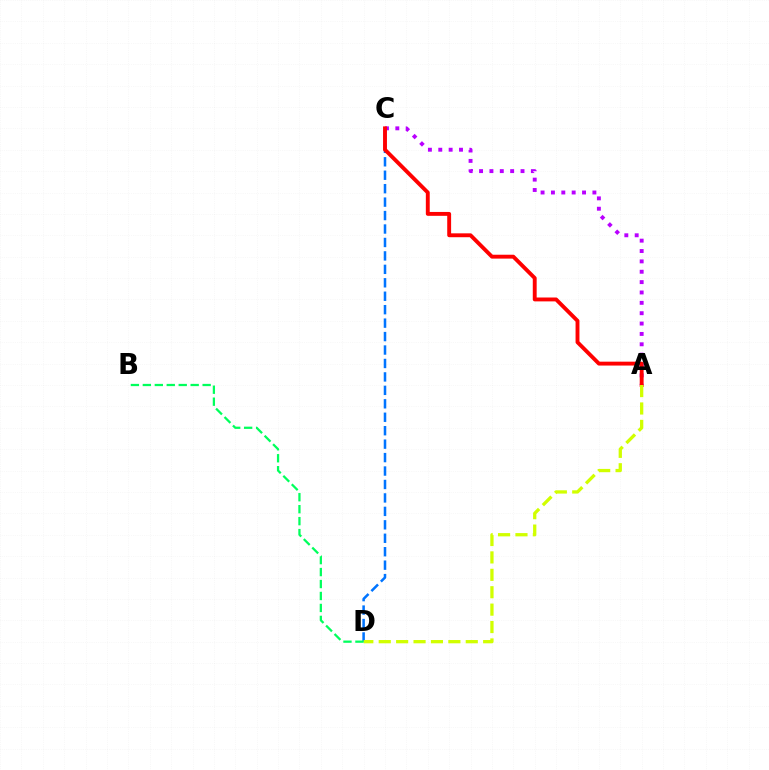{('A', 'C'): [{'color': '#b900ff', 'line_style': 'dotted', 'thickness': 2.82}, {'color': '#ff0000', 'line_style': 'solid', 'thickness': 2.8}], ('C', 'D'): [{'color': '#0074ff', 'line_style': 'dashed', 'thickness': 1.83}], ('A', 'D'): [{'color': '#d1ff00', 'line_style': 'dashed', 'thickness': 2.36}], ('B', 'D'): [{'color': '#00ff5c', 'line_style': 'dashed', 'thickness': 1.62}]}